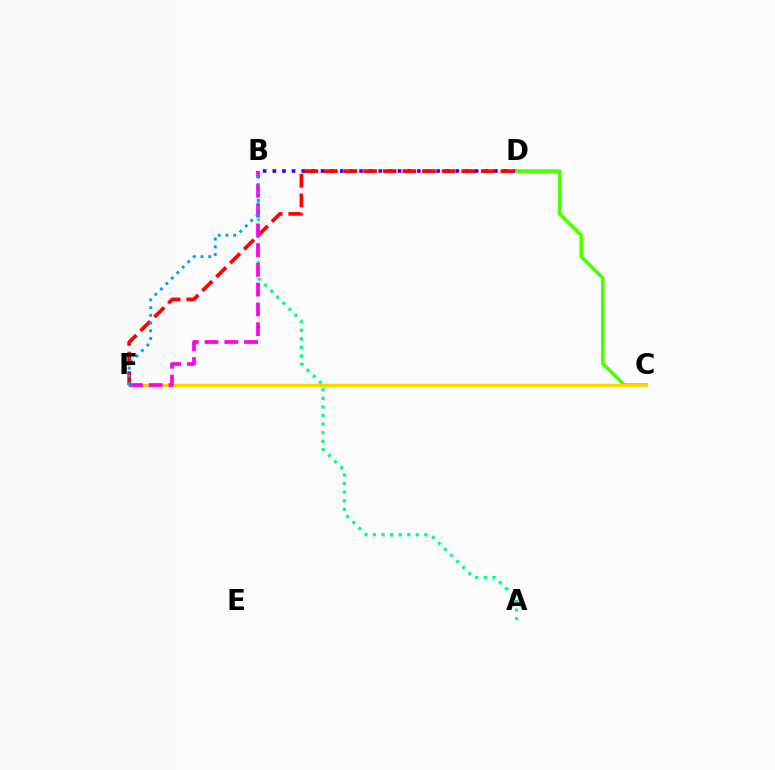{('B', 'D'): [{'color': '#3700ff', 'line_style': 'dotted', 'thickness': 2.62}], ('D', 'F'): [{'color': '#ff0000', 'line_style': 'dashed', 'thickness': 2.66}], ('C', 'D'): [{'color': '#4fff00', 'line_style': 'solid', 'thickness': 2.62}], ('C', 'F'): [{'color': '#ffd500', 'line_style': 'solid', 'thickness': 2.41}], ('A', 'B'): [{'color': '#00ff86', 'line_style': 'dotted', 'thickness': 2.33}], ('B', 'F'): [{'color': '#ff00ed', 'line_style': 'dashed', 'thickness': 2.69}, {'color': '#009eff', 'line_style': 'dotted', 'thickness': 2.1}]}